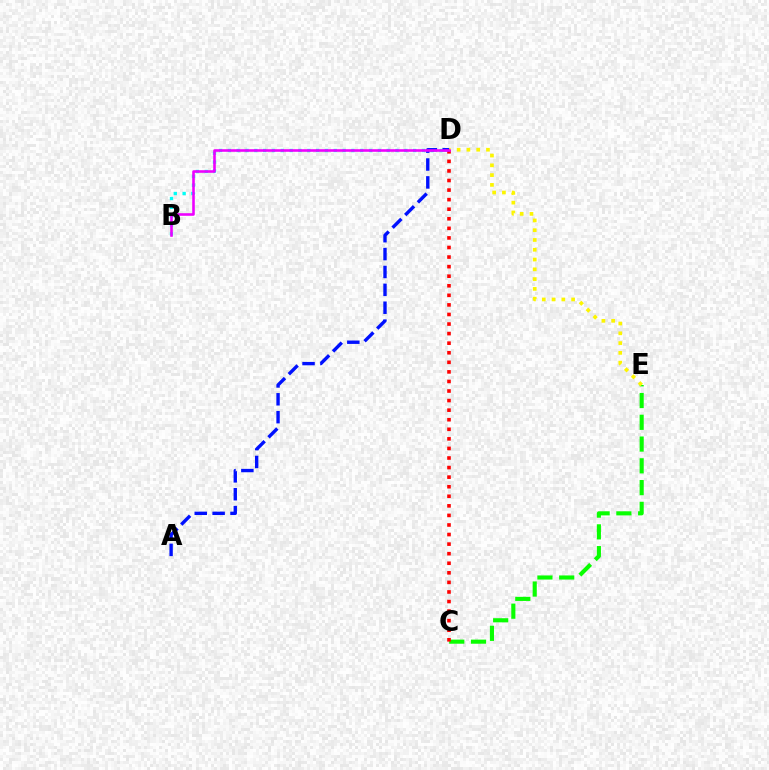{('C', 'E'): [{'color': '#08ff00', 'line_style': 'dashed', 'thickness': 2.96}], ('B', 'D'): [{'color': '#00fff6', 'line_style': 'dotted', 'thickness': 2.4}, {'color': '#ee00ff', 'line_style': 'solid', 'thickness': 1.87}], ('D', 'E'): [{'color': '#fcf500', 'line_style': 'dotted', 'thickness': 2.66}], ('C', 'D'): [{'color': '#ff0000', 'line_style': 'dotted', 'thickness': 2.6}], ('A', 'D'): [{'color': '#0010ff', 'line_style': 'dashed', 'thickness': 2.43}]}